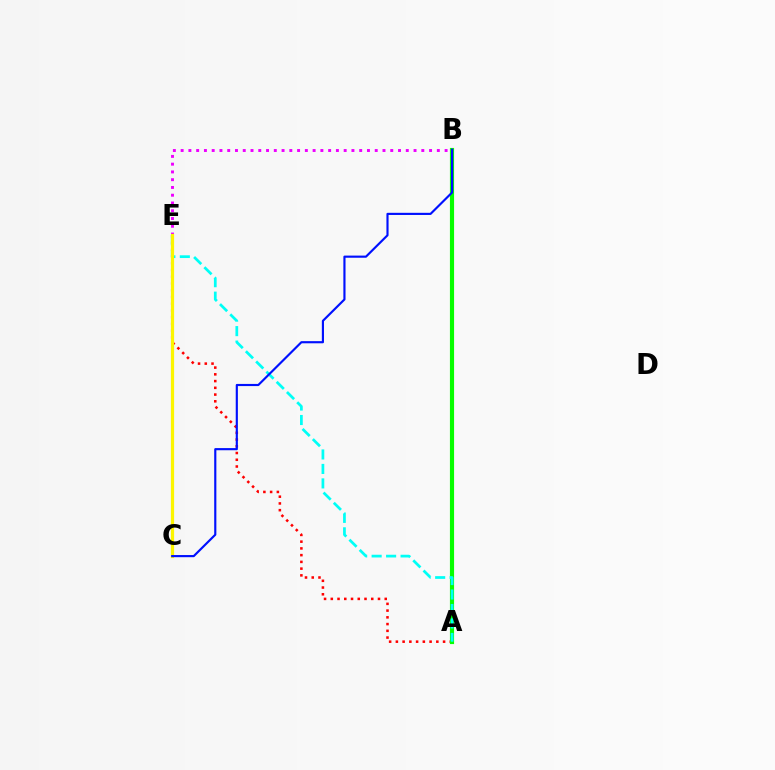{('A', 'E'): [{'color': '#ff0000', 'line_style': 'dotted', 'thickness': 1.83}, {'color': '#00fff6', 'line_style': 'dashed', 'thickness': 1.97}], ('A', 'B'): [{'color': '#08ff00', 'line_style': 'solid', 'thickness': 2.99}], ('B', 'E'): [{'color': '#ee00ff', 'line_style': 'dotted', 'thickness': 2.11}], ('C', 'E'): [{'color': '#fcf500', 'line_style': 'solid', 'thickness': 2.31}], ('B', 'C'): [{'color': '#0010ff', 'line_style': 'solid', 'thickness': 1.55}]}